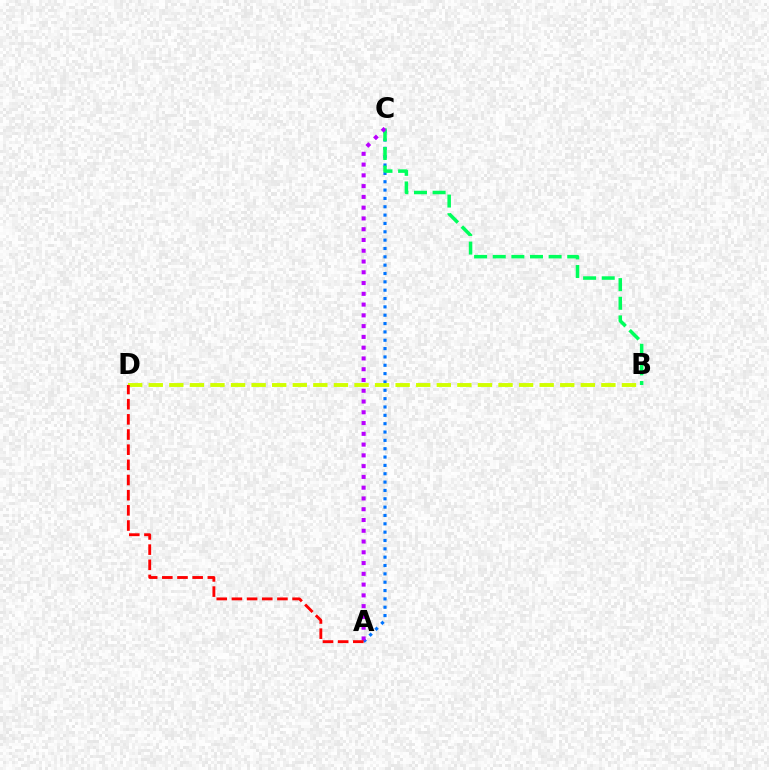{('A', 'C'): [{'color': '#0074ff', 'line_style': 'dotted', 'thickness': 2.27}, {'color': '#b900ff', 'line_style': 'dotted', 'thickness': 2.93}], ('B', 'C'): [{'color': '#00ff5c', 'line_style': 'dashed', 'thickness': 2.53}], ('B', 'D'): [{'color': '#d1ff00', 'line_style': 'dashed', 'thickness': 2.8}], ('A', 'D'): [{'color': '#ff0000', 'line_style': 'dashed', 'thickness': 2.06}]}